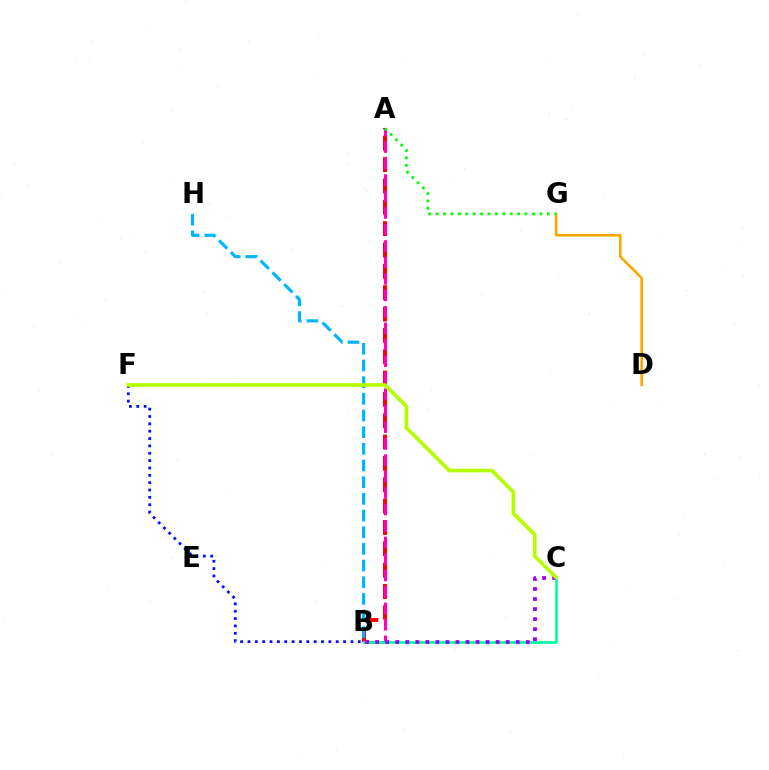{('A', 'B'): [{'color': '#ff0000', 'line_style': 'dashed', 'thickness': 2.9}, {'color': '#ff00bd', 'line_style': 'dashed', 'thickness': 2.24}], ('D', 'G'): [{'color': '#ffa500', 'line_style': 'solid', 'thickness': 1.86}], ('B', 'F'): [{'color': '#0010ff', 'line_style': 'dotted', 'thickness': 2.0}], ('B', 'C'): [{'color': '#00ff9d', 'line_style': 'solid', 'thickness': 1.93}, {'color': '#9b00ff', 'line_style': 'dotted', 'thickness': 2.73}], ('B', 'H'): [{'color': '#00b5ff', 'line_style': 'dashed', 'thickness': 2.26}], ('C', 'F'): [{'color': '#b3ff00', 'line_style': 'solid', 'thickness': 2.64}], ('A', 'G'): [{'color': '#08ff00', 'line_style': 'dotted', 'thickness': 2.01}]}